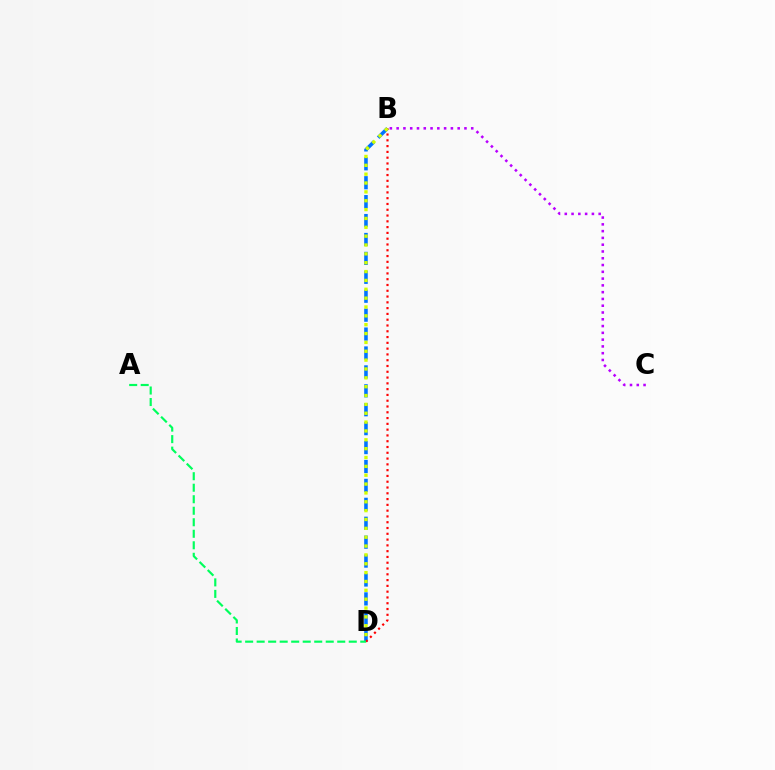{('B', 'D'): [{'color': '#0074ff', 'line_style': 'dashed', 'thickness': 2.57}, {'color': '#ff0000', 'line_style': 'dotted', 'thickness': 1.57}, {'color': '#d1ff00', 'line_style': 'dotted', 'thickness': 2.41}], ('A', 'D'): [{'color': '#00ff5c', 'line_style': 'dashed', 'thickness': 1.56}], ('B', 'C'): [{'color': '#b900ff', 'line_style': 'dotted', 'thickness': 1.84}]}